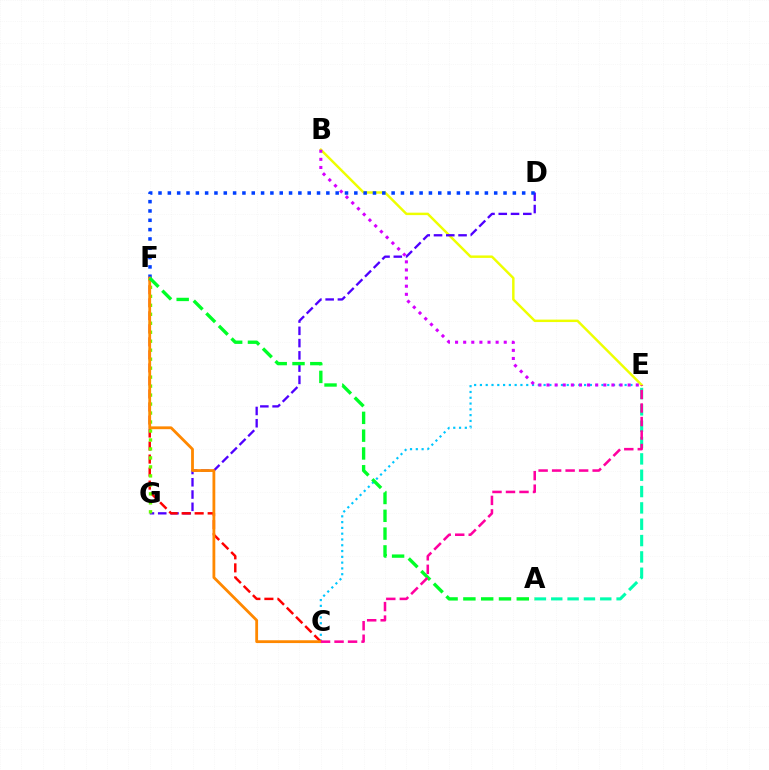{('B', 'E'): [{'color': '#eeff00', 'line_style': 'solid', 'thickness': 1.77}, {'color': '#d600ff', 'line_style': 'dotted', 'thickness': 2.2}], ('A', 'E'): [{'color': '#00ffaf', 'line_style': 'dashed', 'thickness': 2.22}], ('D', 'G'): [{'color': '#4f00ff', 'line_style': 'dashed', 'thickness': 1.67}], ('C', 'E'): [{'color': '#00c7ff', 'line_style': 'dotted', 'thickness': 1.57}, {'color': '#ff00a0', 'line_style': 'dashed', 'thickness': 1.83}], ('D', 'F'): [{'color': '#003fff', 'line_style': 'dotted', 'thickness': 2.53}], ('C', 'F'): [{'color': '#ff0000', 'line_style': 'dashed', 'thickness': 1.77}, {'color': '#ff8800', 'line_style': 'solid', 'thickness': 2.02}], ('F', 'G'): [{'color': '#66ff00', 'line_style': 'dotted', 'thickness': 2.44}], ('A', 'F'): [{'color': '#00ff27', 'line_style': 'dashed', 'thickness': 2.42}]}